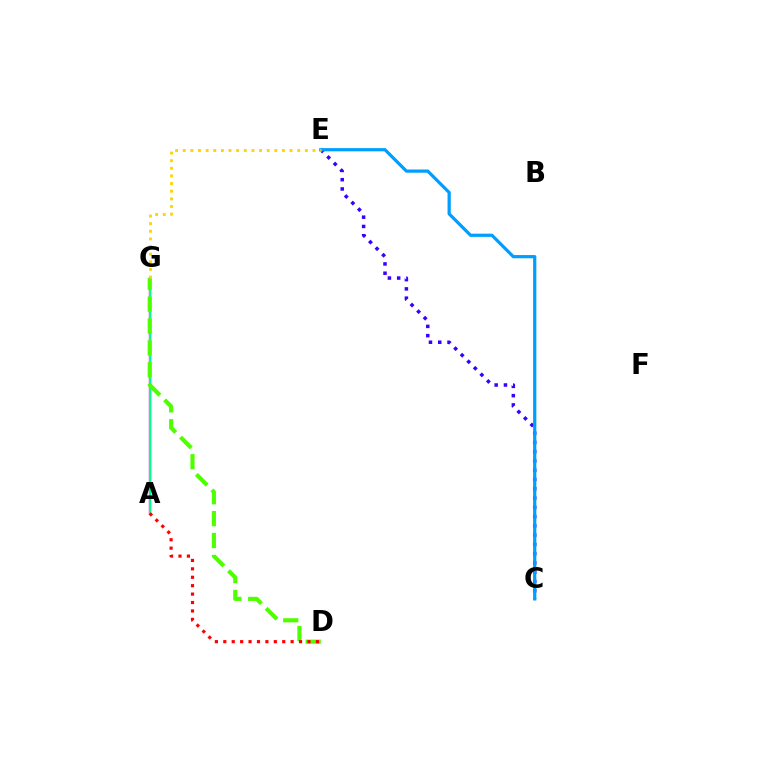{('C', 'E'): [{'color': '#3700ff', 'line_style': 'dotted', 'thickness': 2.52}, {'color': '#009eff', 'line_style': 'solid', 'thickness': 2.32}], ('A', 'G'): [{'color': '#ff00ed', 'line_style': 'solid', 'thickness': 1.68}, {'color': '#00ff86', 'line_style': 'solid', 'thickness': 1.5}], ('D', 'G'): [{'color': '#4fff00', 'line_style': 'dashed', 'thickness': 2.98}], ('A', 'D'): [{'color': '#ff0000', 'line_style': 'dotted', 'thickness': 2.29}], ('E', 'G'): [{'color': '#ffd500', 'line_style': 'dotted', 'thickness': 2.07}]}